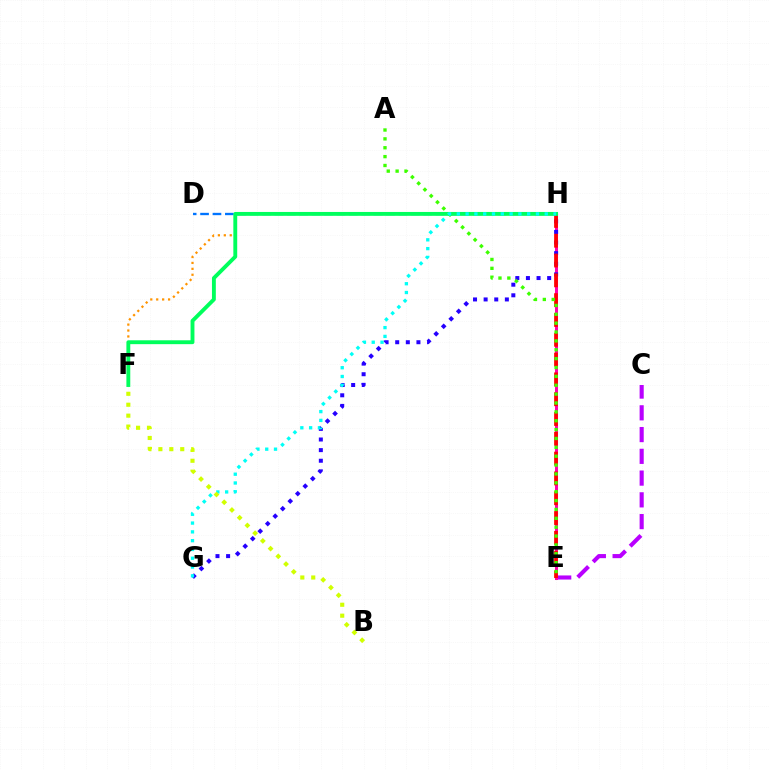{('C', 'E'): [{'color': '#b900ff', 'line_style': 'dashed', 'thickness': 2.96}], ('E', 'H'): [{'color': '#ff00ac', 'line_style': 'solid', 'thickness': 2.18}, {'color': '#ff0000', 'line_style': 'dashed', 'thickness': 2.69}], ('G', 'H'): [{'color': '#2500ff', 'line_style': 'dotted', 'thickness': 2.88}, {'color': '#00fff6', 'line_style': 'dotted', 'thickness': 2.39}], ('F', 'H'): [{'color': '#ff9400', 'line_style': 'dotted', 'thickness': 1.61}, {'color': '#00ff5c', 'line_style': 'solid', 'thickness': 2.79}], ('A', 'E'): [{'color': '#3dff00', 'line_style': 'dotted', 'thickness': 2.41}], ('D', 'H'): [{'color': '#0074ff', 'line_style': 'dashed', 'thickness': 1.68}], ('B', 'F'): [{'color': '#d1ff00', 'line_style': 'dotted', 'thickness': 2.97}]}